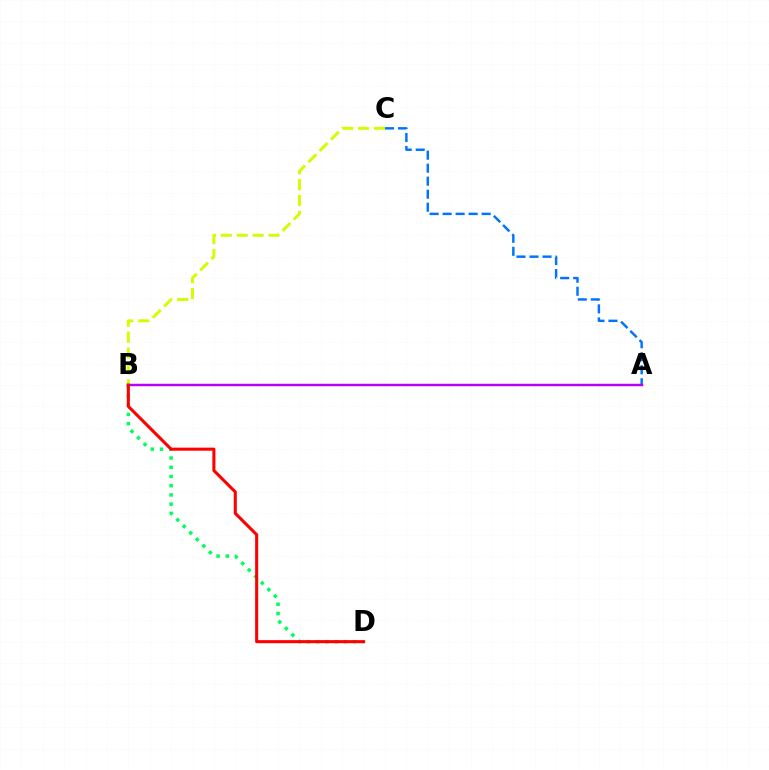{('B', 'D'): [{'color': '#00ff5c', 'line_style': 'dotted', 'thickness': 2.51}, {'color': '#ff0000', 'line_style': 'solid', 'thickness': 2.21}], ('A', 'C'): [{'color': '#0074ff', 'line_style': 'dashed', 'thickness': 1.77}], ('A', 'B'): [{'color': '#b900ff', 'line_style': 'solid', 'thickness': 1.76}], ('B', 'C'): [{'color': '#d1ff00', 'line_style': 'dashed', 'thickness': 2.16}]}